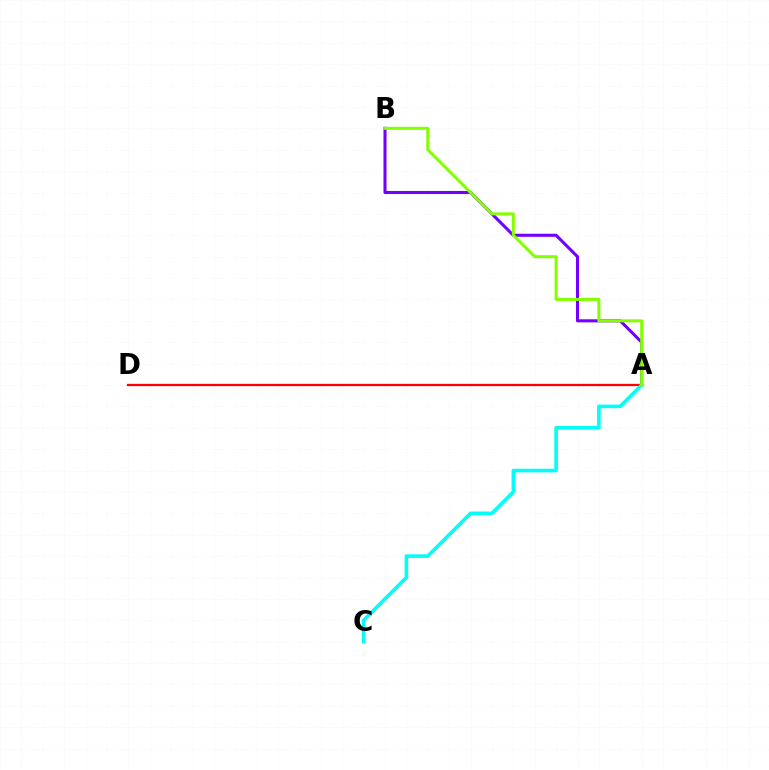{('A', 'B'): [{'color': '#7200ff', 'line_style': 'solid', 'thickness': 2.21}, {'color': '#84ff00', 'line_style': 'solid', 'thickness': 2.16}], ('A', 'D'): [{'color': '#ff0000', 'line_style': 'solid', 'thickness': 1.63}], ('A', 'C'): [{'color': '#00fff6', 'line_style': 'solid', 'thickness': 2.59}]}